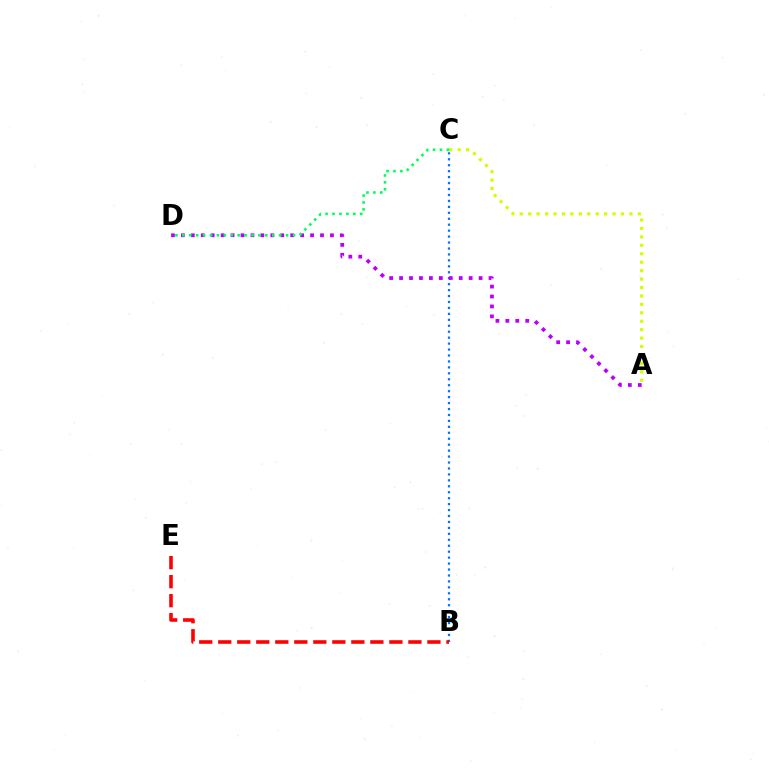{('B', 'C'): [{'color': '#0074ff', 'line_style': 'dotted', 'thickness': 1.62}], ('A', 'C'): [{'color': '#d1ff00', 'line_style': 'dotted', 'thickness': 2.29}], ('A', 'D'): [{'color': '#b900ff', 'line_style': 'dotted', 'thickness': 2.7}], ('C', 'D'): [{'color': '#00ff5c', 'line_style': 'dotted', 'thickness': 1.88}], ('B', 'E'): [{'color': '#ff0000', 'line_style': 'dashed', 'thickness': 2.58}]}